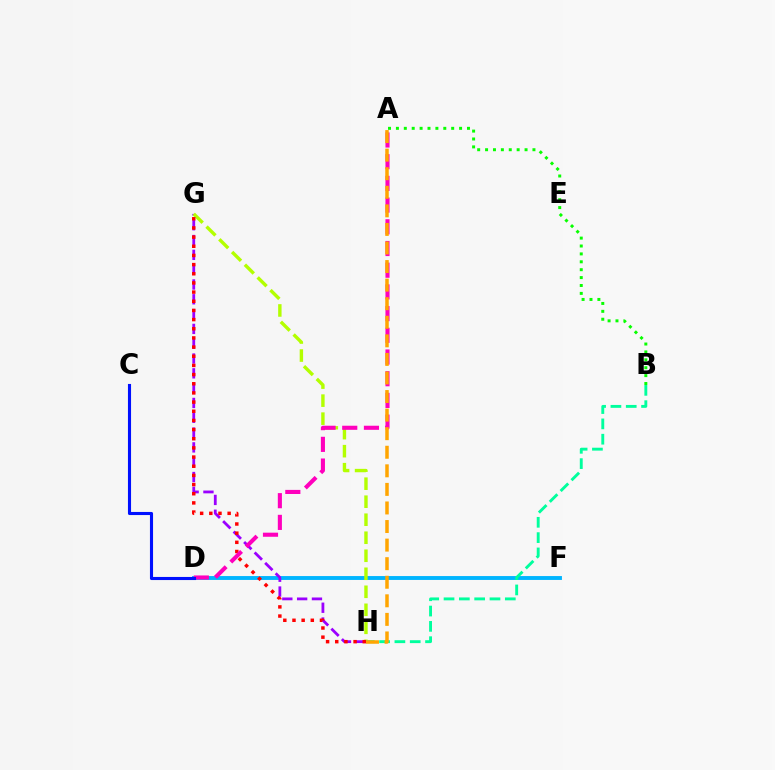{('D', 'F'): [{'color': '#00b5ff', 'line_style': 'solid', 'thickness': 2.8}], ('G', 'H'): [{'color': '#9b00ff', 'line_style': 'dashed', 'thickness': 2.01}, {'color': '#b3ff00', 'line_style': 'dashed', 'thickness': 2.45}, {'color': '#ff0000', 'line_style': 'dotted', 'thickness': 2.49}], ('B', 'H'): [{'color': '#00ff9d', 'line_style': 'dashed', 'thickness': 2.08}], ('A', 'D'): [{'color': '#ff00bd', 'line_style': 'dashed', 'thickness': 2.95}], ('A', 'B'): [{'color': '#08ff00', 'line_style': 'dotted', 'thickness': 2.15}], ('A', 'H'): [{'color': '#ffa500', 'line_style': 'dashed', 'thickness': 2.52}], ('C', 'D'): [{'color': '#0010ff', 'line_style': 'solid', 'thickness': 2.23}]}